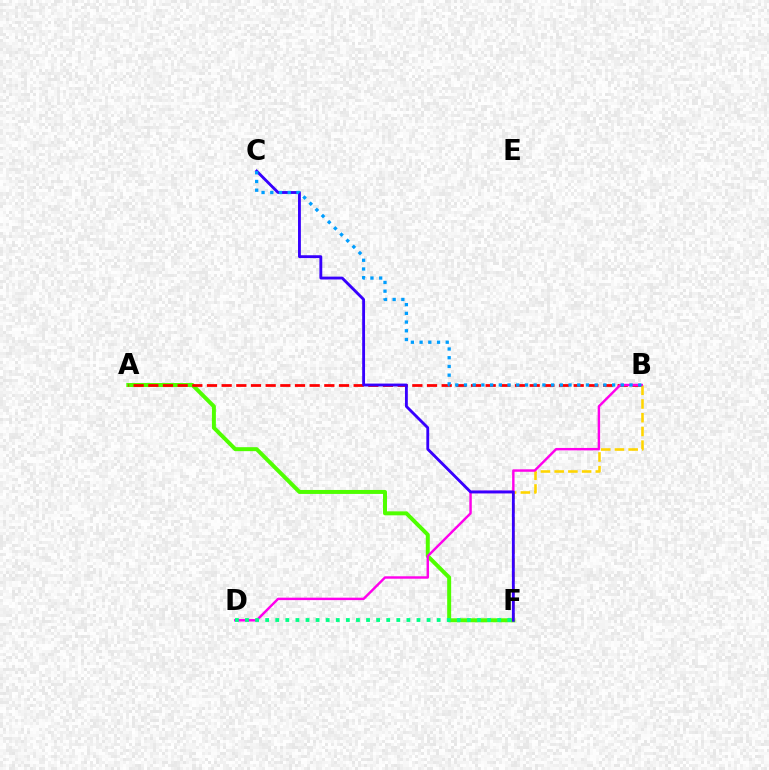{('A', 'F'): [{'color': '#4fff00', 'line_style': 'solid', 'thickness': 2.86}], ('A', 'B'): [{'color': '#ff0000', 'line_style': 'dashed', 'thickness': 1.99}], ('B', 'F'): [{'color': '#ffd500', 'line_style': 'dashed', 'thickness': 1.86}], ('B', 'D'): [{'color': '#ff00ed', 'line_style': 'solid', 'thickness': 1.75}], ('D', 'F'): [{'color': '#00ff86', 'line_style': 'dotted', 'thickness': 2.74}], ('C', 'F'): [{'color': '#3700ff', 'line_style': 'solid', 'thickness': 2.05}], ('B', 'C'): [{'color': '#009eff', 'line_style': 'dotted', 'thickness': 2.37}]}